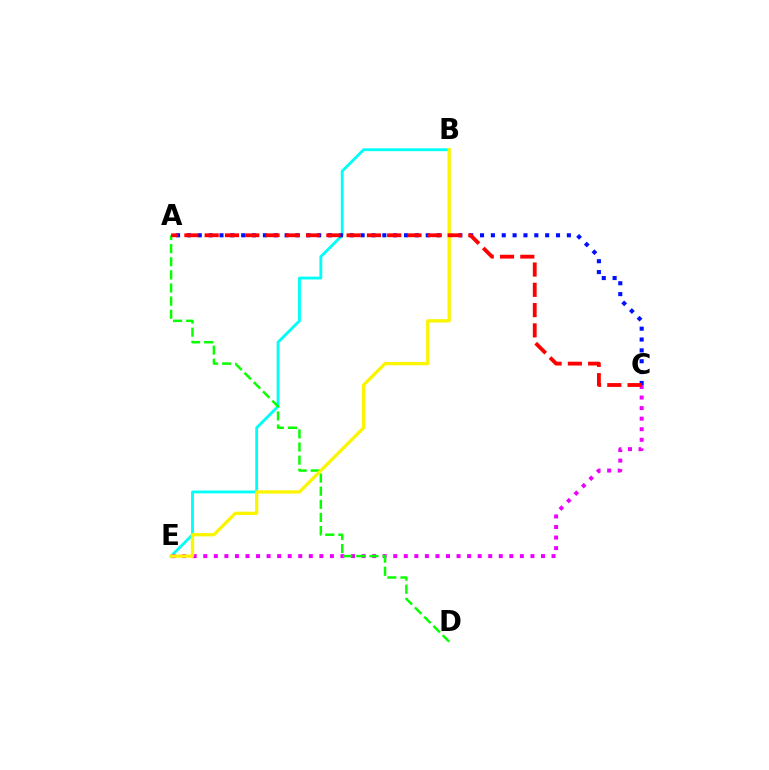{('B', 'E'): [{'color': '#00fff6', 'line_style': 'solid', 'thickness': 2.05}, {'color': '#fcf500', 'line_style': 'solid', 'thickness': 2.37}], ('C', 'E'): [{'color': '#ee00ff', 'line_style': 'dotted', 'thickness': 2.87}], ('A', 'C'): [{'color': '#0010ff', 'line_style': 'dotted', 'thickness': 2.95}, {'color': '#ff0000', 'line_style': 'dashed', 'thickness': 2.76}], ('A', 'D'): [{'color': '#08ff00', 'line_style': 'dashed', 'thickness': 1.78}]}